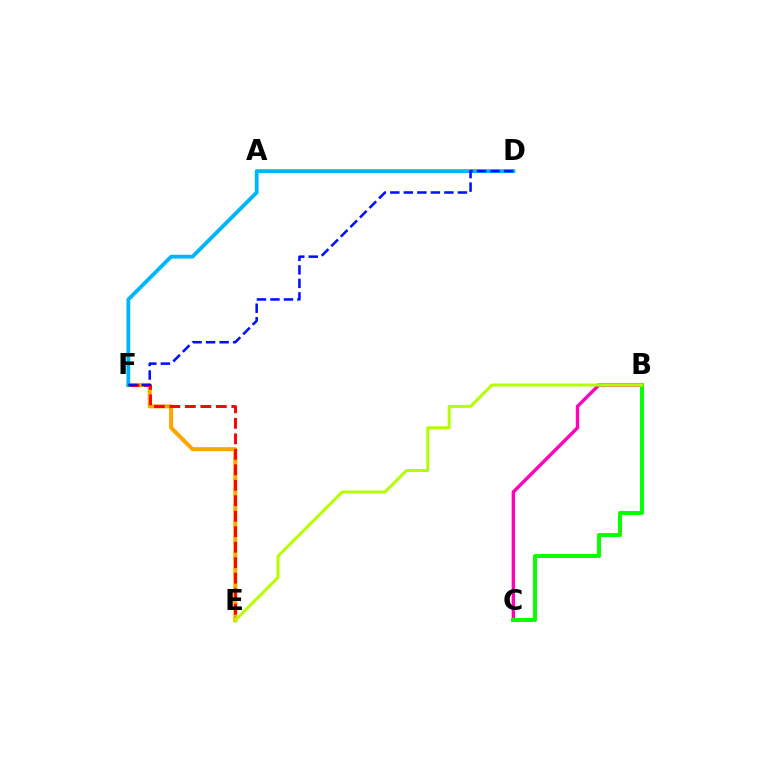{('E', 'F'): [{'color': '#ffa500', 'line_style': 'solid', 'thickness': 2.91}, {'color': '#ff0000', 'line_style': 'dashed', 'thickness': 2.1}], ('B', 'C'): [{'color': '#ff00bd', 'line_style': 'solid', 'thickness': 2.43}, {'color': '#08ff00', 'line_style': 'solid', 'thickness': 2.85}], ('A', 'D'): [{'color': '#9b00ff', 'line_style': 'dotted', 'thickness': 2.02}, {'color': '#00ff9d', 'line_style': 'dashed', 'thickness': 2.0}], ('D', 'F'): [{'color': '#00b5ff', 'line_style': 'solid', 'thickness': 2.75}, {'color': '#0010ff', 'line_style': 'dashed', 'thickness': 1.84}], ('B', 'E'): [{'color': '#b3ff00', 'line_style': 'solid', 'thickness': 2.15}]}